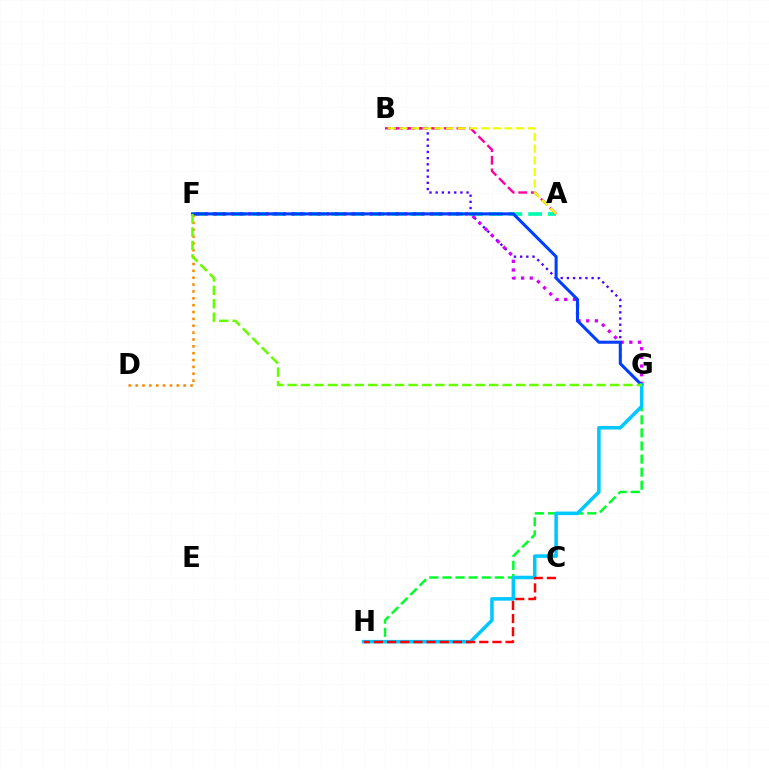{('B', 'G'): [{'color': '#4f00ff', 'line_style': 'dotted', 'thickness': 1.68}], ('A', 'F'): [{'color': '#00ffaf', 'line_style': 'dashed', 'thickness': 2.68}], ('F', 'G'): [{'color': '#d600ff', 'line_style': 'dotted', 'thickness': 2.35}, {'color': '#003fff', 'line_style': 'solid', 'thickness': 2.2}, {'color': '#66ff00', 'line_style': 'dashed', 'thickness': 1.83}], ('A', 'B'): [{'color': '#ff00a0', 'line_style': 'dashed', 'thickness': 1.71}, {'color': '#eeff00', 'line_style': 'dashed', 'thickness': 1.58}], ('D', 'F'): [{'color': '#ff8800', 'line_style': 'dotted', 'thickness': 1.86}], ('G', 'H'): [{'color': '#00ff27', 'line_style': 'dashed', 'thickness': 1.78}, {'color': '#00c7ff', 'line_style': 'solid', 'thickness': 2.55}], ('C', 'H'): [{'color': '#ff0000', 'line_style': 'dashed', 'thickness': 1.79}]}